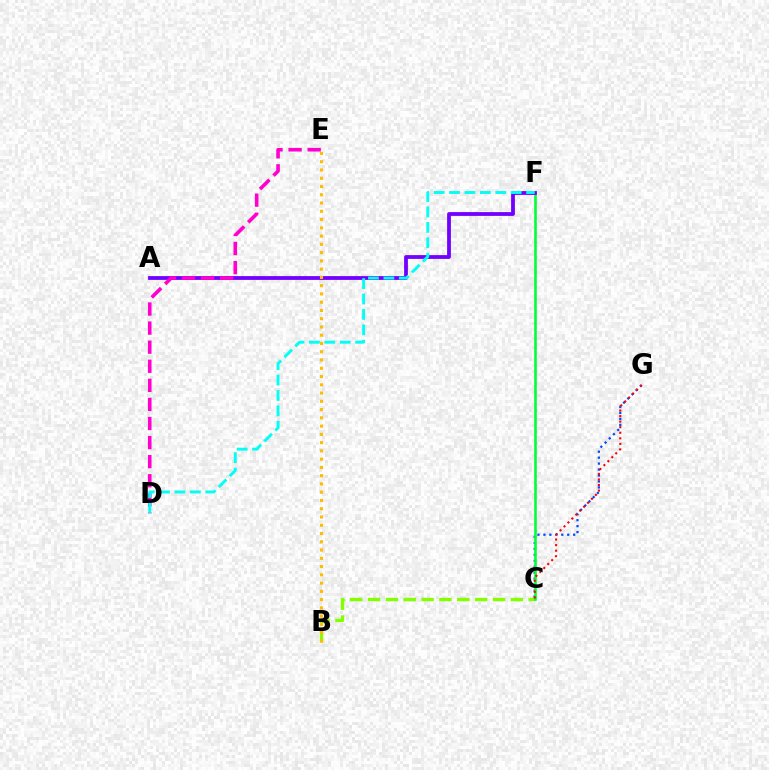{('C', 'G'): [{'color': '#004bff', 'line_style': 'dotted', 'thickness': 1.62}, {'color': '#ff0000', 'line_style': 'dotted', 'thickness': 1.51}], ('B', 'C'): [{'color': '#84ff00', 'line_style': 'dashed', 'thickness': 2.43}], ('C', 'F'): [{'color': '#00ff39', 'line_style': 'solid', 'thickness': 1.88}], ('A', 'F'): [{'color': '#7200ff', 'line_style': 'solid', 'thickness': 2.73}], ('D', 'E'): [{'color': '#ff00cf', 'line_style': 'dashed', 'thickness': 2.59}], ('D', 'F'): [{'color': '#00fff6', 'line_style': 'dashed', 'thickness': 2.09}], ('B', 'E'): [{'color': '#ffbd00', 'line_style': 'dotted', 'thickness': 2.24}]}